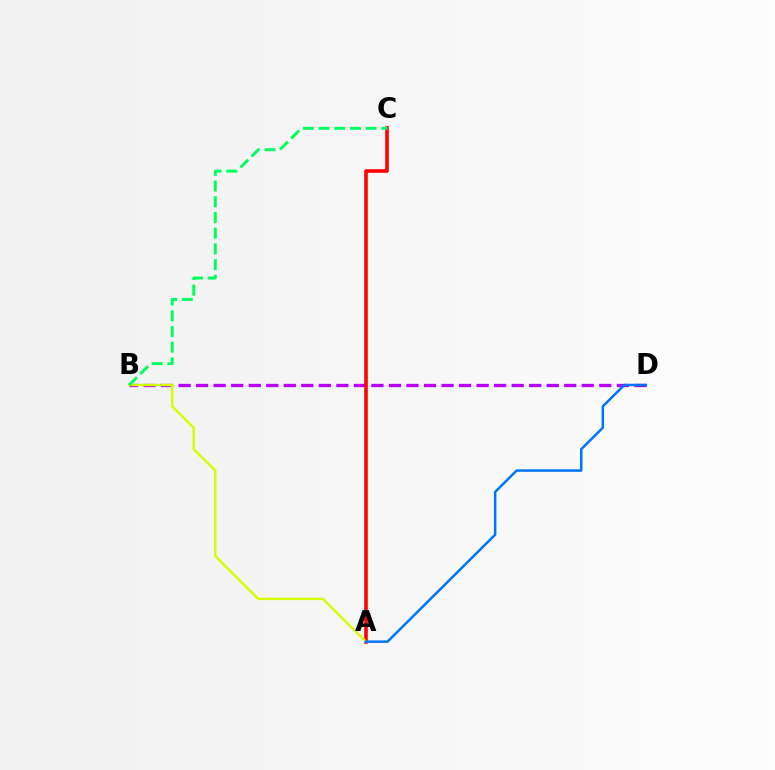{('B', 'D'): [{'color': '#b900ff', 'line_style': 'dashed', 'thickness': 2.38}], ('A', 'C'): [{'color': '#ff0000', 'line_style': 'solid', 'thickness': 2.57}], ('A', 'B'): [{'color': '#d1ff00', 'line_style': 'solid', 'thickness': 1.74}], ('B', 'C'): [{'color': '#00ff5c', 'line_style': 'dashed', 'thickness': 2.13}], ('A', 'D'): [{'color': '#0074ff', 'line_style': 'solid', 'thickness': 1.8}]}